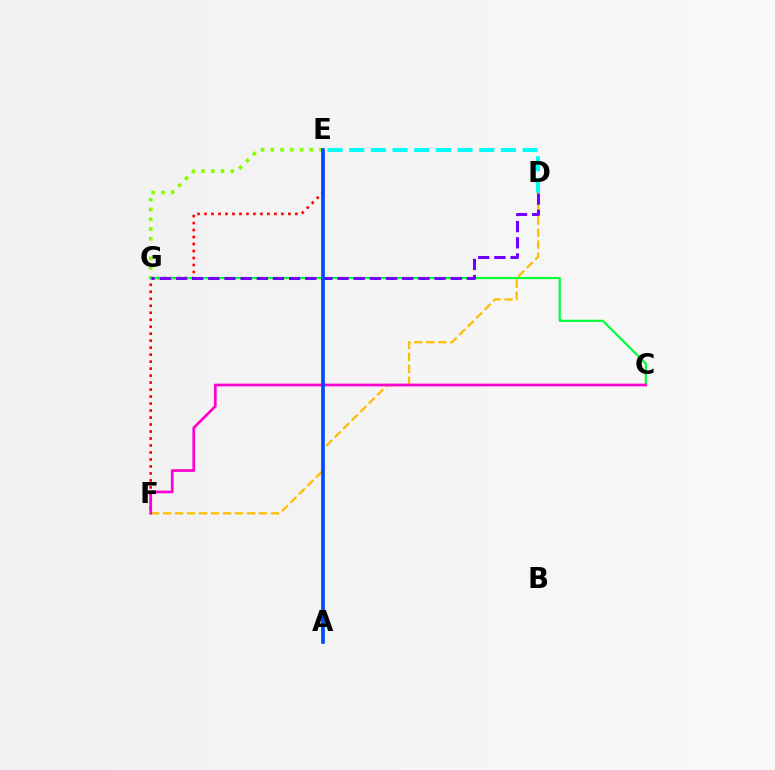{('E', 'F'): [{'color': '#ff0000', 'line_style': 'dotted', 'thickness': 1.9}], ('E', 'G'): [{'color': '#84ff00', 'line_style': 'dotted', 'thickness': 2.65}], ('D', 'E'): [{'color': '#00fff6', 'line_style': 'dashed', 'thickness': 2.94}], ('D', 'F'): [{'color': '#ffbd00', 'line_style': 'dashed', 'thickness': 1.63}], ('C', 'G'): [{'color': '#00ff39', 'line_style': 'solid', 'thickness': 1.58}], ('C', 'F'): [{'color': '#ff00cf', 'line_style': 'solid', 'thickness': 1.96}], ('D', 'G'): [{'color': '#7200ff', 'line_style': 'dashed', 'thickness': 2.2}], ('A', 'E'): [{'color': '#004bff', 'line_style': 'solid', 'thickness': 2.64}]}